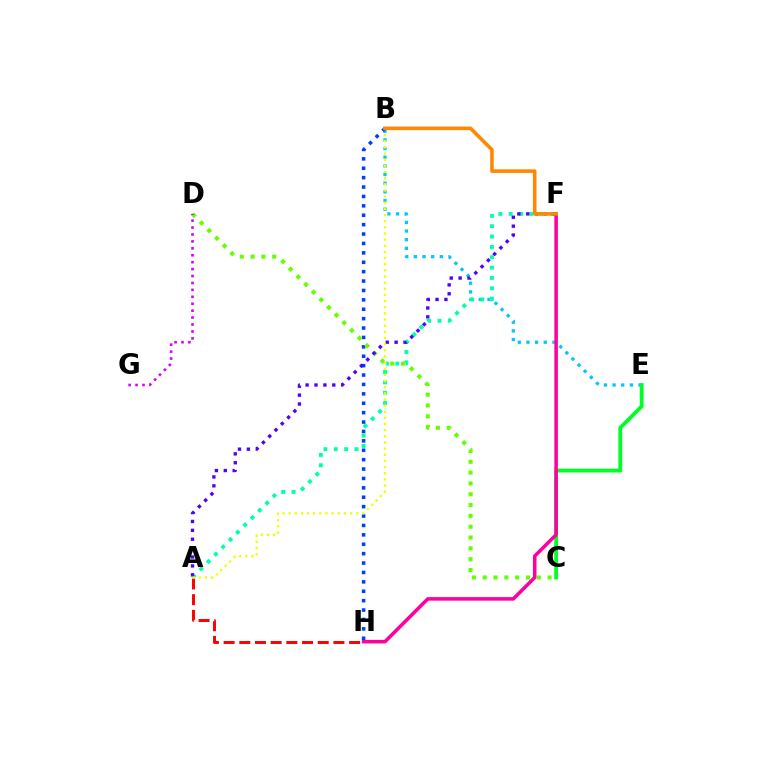{('B', 'E'): [{'color': '#00c7ff', 'line_style': 'dotted', 'thickness': 2.35}], ('A', 'F'): [{'color': '#00ffaf', 'line_style': 'dotted', 'thickness': 2.81}, {'color': '#4f00ff', 'line_style': 'dotted', 'thickness': 2.42}], ('C', 'E'): [{'color': '#00ff27', 'line_style': 'solid', 'thickness': 2.76}], ('B', 'H'): [{'color': '#003fff', 'line_style': 'dotted', 'thickness': 2.55}], ('C', 'D'): [{'color': '#66ff00', 'line_style': 'dotted', 'thickness': 2.94}], ('A', 'H'): [{'color': '#ff0000', 'line_style': 'dashed', 'thickness': 2.13}], ('F', 'H'): [{'color': '#ff00a0', 'line_style': 'solid', 'thickness': 2.54}], ('D', 'G'): [{'color': '#d600ff', 'line_style': 'dotted', 'thickness': 1.88}], ('A', 'B'): [{'color': '#eeff00', 'line_style': 'dotted', 'thickness': 1.67}], ('B', 'F'): [{'color': '#ff8800', 'line_style': 'solid', 'thickness': 2.58}]}